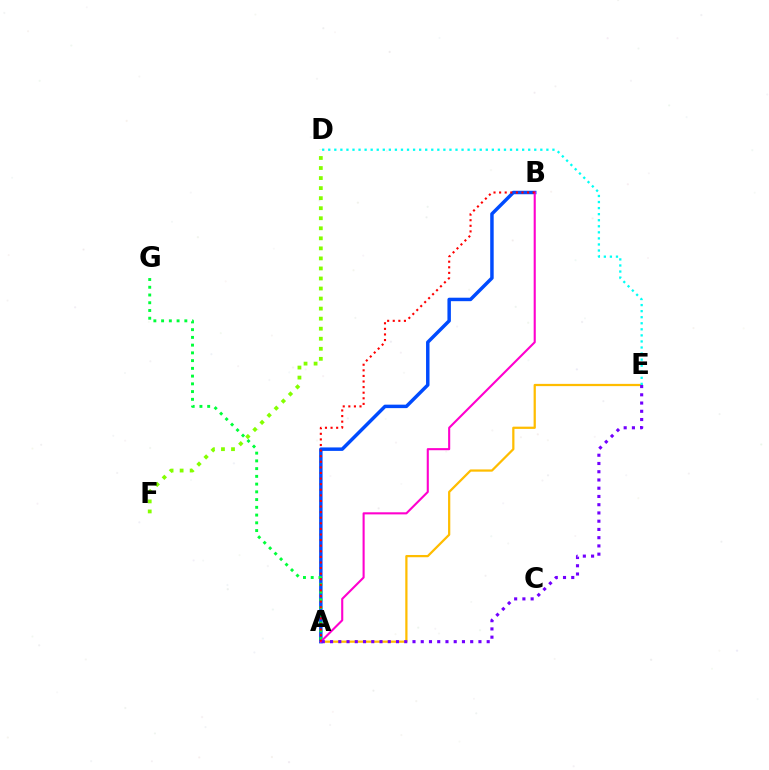{('A', 'E'): [{'color': '#ffbd00', 'line_style': 'solid', 'thickness': 1.61}, {'color': '#7200ff', 'line_style': 'dotted', 'thickness': 2.24}], ('A', 'B'): [{'color': '#004bff', 'line_style': 'solid', 'thickness': 2.5}, {'color': '#ff00cf', 'line_style': 'solid', 'thickness': 1.51}, {'color': '#ff0000', 'line_style': 'dotted', 'thickness': 1.52}], ('A', 'G'): [{'color': '#00ff39', 'line_style': 'dotted', 'thickness': 2.1}], ('D', 'F'): [{'color': '#84ff00', 'line_style': 'dotted', 'thickness': 2.73}], ('D', 'E'): [{'color': '#00fff6', 'line_style': 'dotted', 'thickness': 1.65}]}